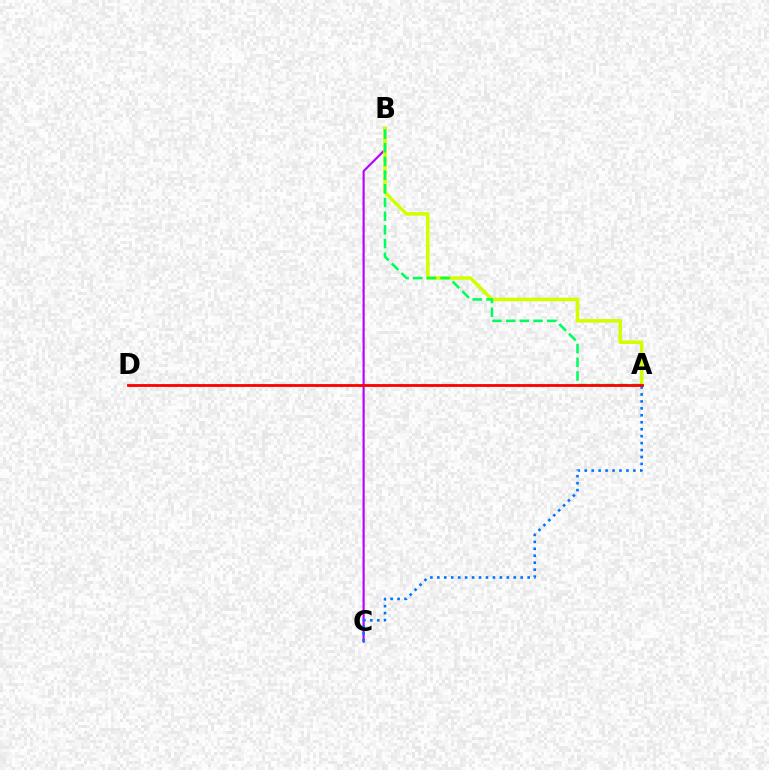{('B', 'C'): [{'color': '#b900ff', 'line_style': 'solid', 'thickness': 1.55}], ('A', 'B'): [{'color': '#d1ff00', 'line_style': 'solid', 'thickness': 2.56}, {'color': '#00ff5c', 'line_style': 'dashed', 'thickness': 1.86}], ('A', 'C'): [{'color': '#0074ff', 'line_style': 'dotted', 'thickness': 1.89}], ('A', 'D'): [{'color': '#ff0000', 'line_style': 'solid', 'thickness': 2.02}]}